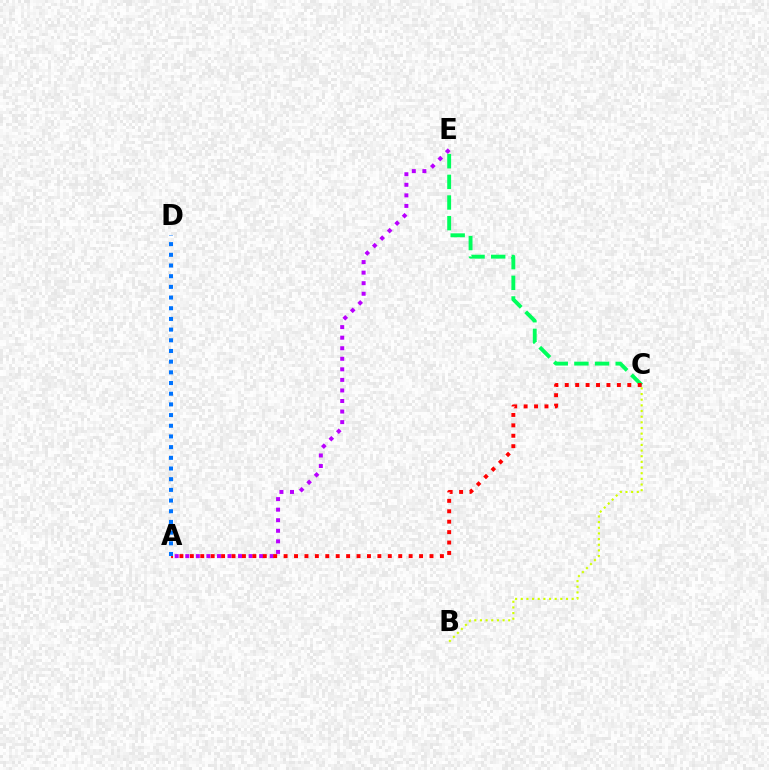{('A', 'E'): [{'color': '#b900ff', 'line_style': 'dotted', 'thickness': 2.87}], ('C', 'E'): [{'color': '#00ff5c', 'line_style': 'dashed', 'thickness': 2.8}], ('A', 'C'): [{'color': '#ff0000', 'line_style': 'dotted', 'thickness': 2.83}], ('B', 'C'): [{'color': '#d1ff00', 'line_style': 'dotted', 'thickness': 1.54}], ('A', 'D'): [{'color': '#0074ff', 'line_style': 'dotted', 'thickness': 2.9}]}